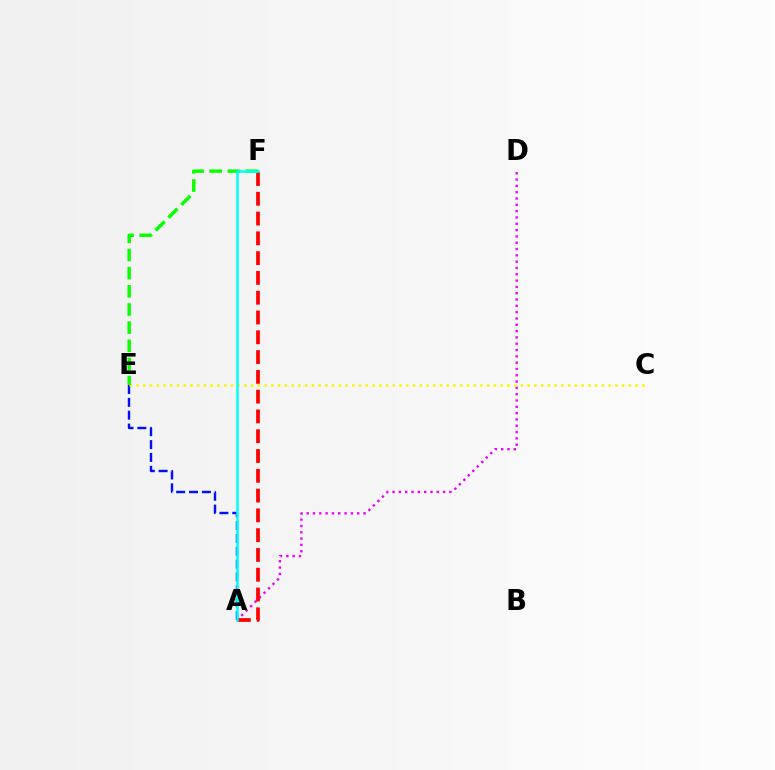{('A', 'D'): [{'color': '#ee00ff', 'line_style': 'dotted', 'thickness': 1.72}], ('A', 'F'): [{'color': '#ff0000', 'line_style': 'dashed', 'thickness': 2.69}, {'color': '#00fff6', 'line_style': 'solid', 'thickness': 1.82}], ('A', 'E'): [{'color': '#0010ff', 'line_style': 'dashed', 'thickness': 1.75}], ('C', 'E'): [{'color': '#fcf500', 'line_style': 'dotted', 'thickness': 1.83}], ('E', 'F'): [{'color': '#08ff00', 'line_style': 'dashed', 'thickness': 2.47}]}